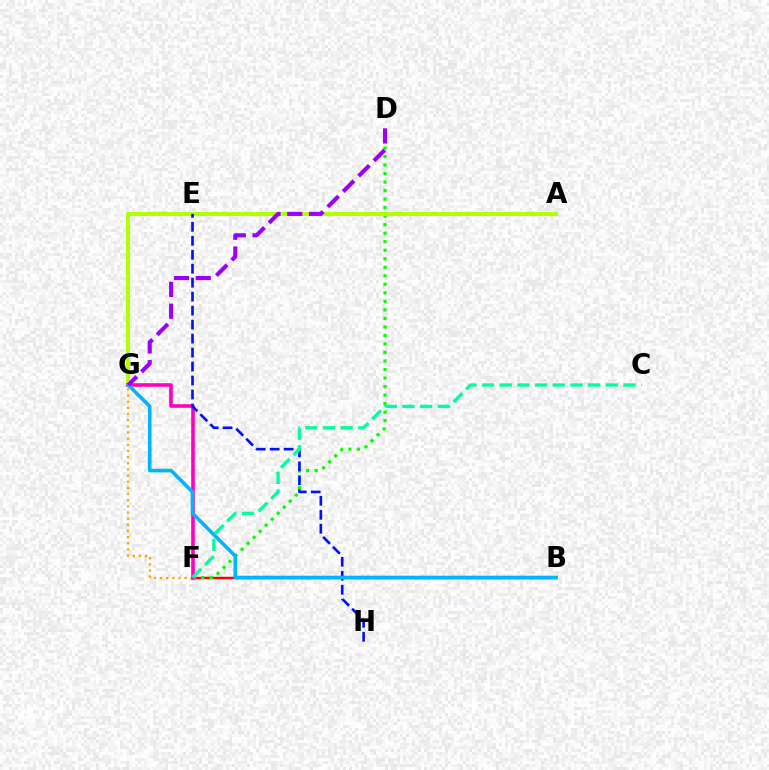{('B', 'F'): [{'color': '#ff0000', 'line_style': 'solid', 'thickness': 1.77}], ('D', 'F'): [{'color': '#08ff00', 'line_style': 'dotted', 'thickness': 2.31}], ('F', 'G'): [{'color': '#ffa500', 'line_style': 'dotted', 'thickness': 1.67}, {'color': '#ff00bd', 'line_style': 'solid', 'thickness': 2.6}], ('A', 'G'): [{'color': '#b3ff00', 'line_style': 'solid', 'thickness': 2.9}], ('E', 'H'): [{'color': '#0010ff', 'line_style': 'dashed', 'thickness': 1.9}], ('B', 'G'): [{'color': '#00b5ff', 'line_style': 'solid', 'thickness': 2.6}], ('D', 'G'): [{'color': '#9b00ff', 'line_style': 'dashed', 'thickness': 2.96}], ('C', 'F'): [{'color': '#00ff9d', 'line_style': 'dashed', 'thickness': 2.4}]}